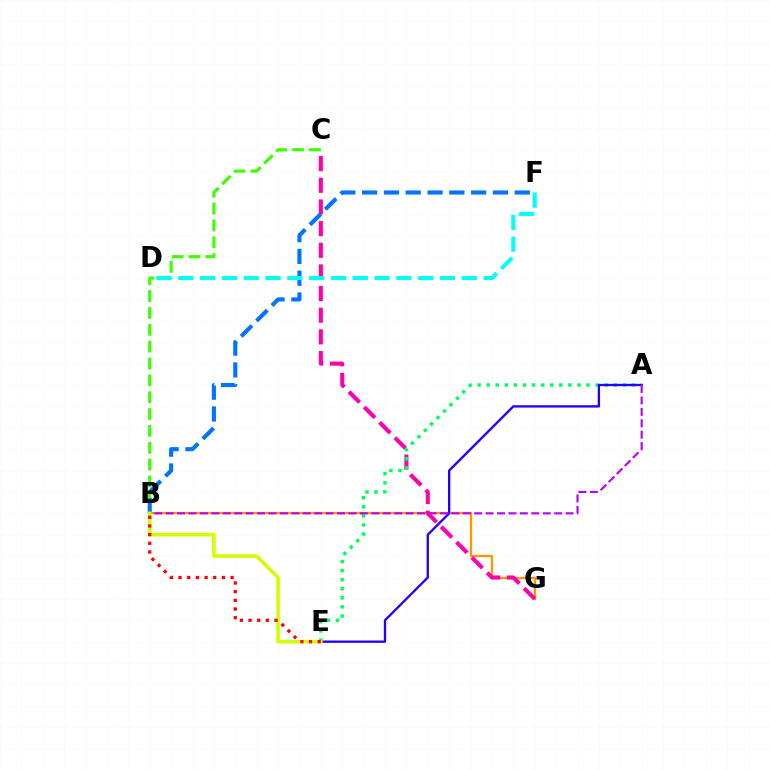{('B', 'G'): [{'color': '#ff9400', 'line_style': 'solid', 'thickness': 1.64}], ('B', 'C'): [{'color': '#3dff00', 'line_style': 'dashed', 'thickness': 2.29}], ('C', 'G'): [{'color': '#ff00ac', 'line_style': 'dashed', 'thickness': 2.94}], ('B', 'F'): [{'color': '#0074ff', 'line_style': 'dashed', 'thickness': 2.96}], ('A', 'E'): [{'color': '#00ff5c', 'line_style': 'dotted', 'thickness': 2.47}, {'color': '#2500ff', 'line_style': 'solid', 'thickness': 1.68}], ('D', 'F'): [{'color': '#00fff6', 'line_style': 'dashed', 'thickness': 2.96}], ('A', 'B'): [{'color': '#b900ff', 'line_style': 'dashed', 'thickness': 1.55}], ('B', 'E'): [{'color': '#d1ff00', 'line_style': 'solid', 'thickness': 2.6}, {'color': '#ff0000', 'line_style': 'dotted', 'thickness': 2.36}]}